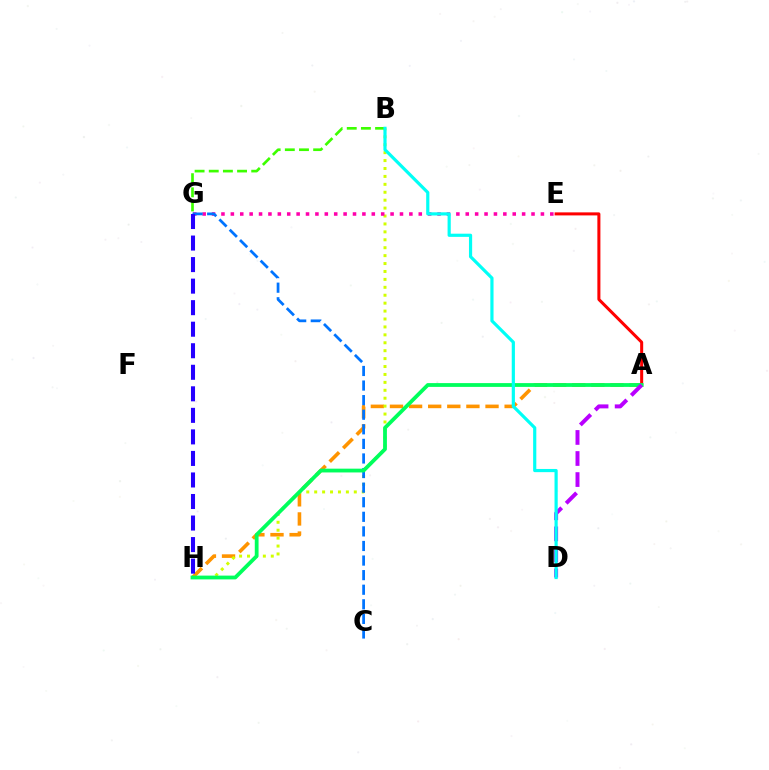{('A', 'H'): [{'color': '#ff9400', 'line_style': 'dashed', 'thickness': 2.6}, {'color': '#00ff5c', 'line_style': 'solid', 'thickness': 2.73}], ('A', 'E'): [{'color': '#ff0000', 'line_style': 'solid', 'thickness': 2.18}], ('B', 'H'): [{'color': '#d1ff00', 'line_style': 'dotted', 'thickness': 2.15}], ('B', 'G'): [{'color': '#3dff00', 'line_style': 'dashed', 'thickness': 1.92}], ('E', 'G'): [{'color': '#ff00ac', 'line_style': 'dotted', 'thickness': 2.55}], ('C', 'G'): [{'color': '#0074ff', 'line_style': 'dashed', 'thickness': 1.98}], ('A', 'D'): [{'color': '#b900ff', 'line_style': 'dashed', 'thickness': 2.86}], ('B', 'D'): [{'color': '#00fff6', 'line_style': 'solid', 'thickness': 2.29}], ('G', 'H'): [{'color': '#2500ff', 'line_style': 'dashed', 'thickness': 2.93}]}